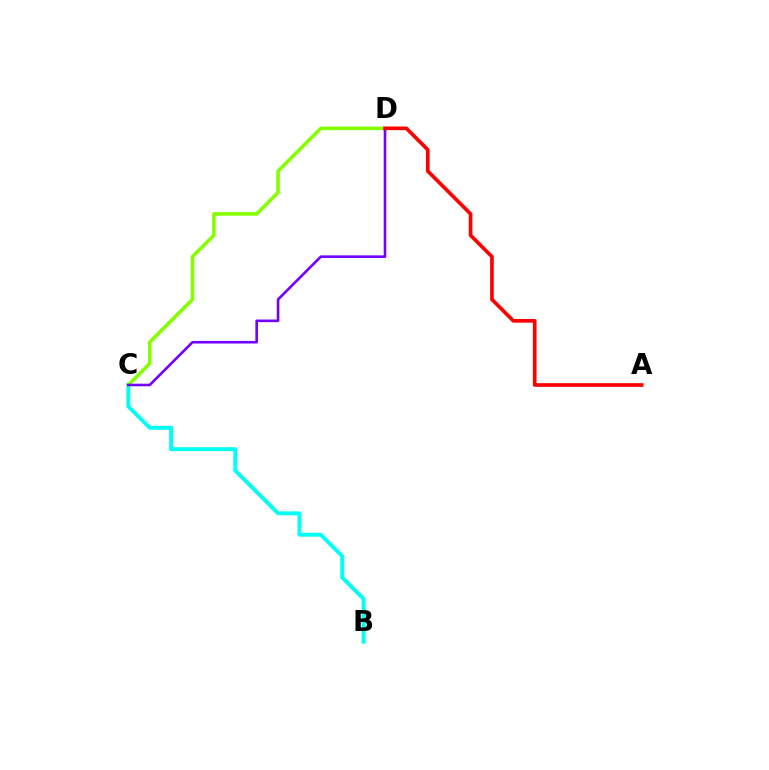{('B', 'C'): [{'color': '#00fff6', 'line_style': 'solid', 'thickness': 2.83}], ('C', 'D'): [{'color': '#84ff00', 'line_style': 'solid', 'thickness': 2.58}, {'color': '#7200ff', 'line_style': 'solid', 'thickness': 1.88}], ('A', 'D'): [{'color': '#ff0000', 'line_style': 'solid', 'thickness': 2.63}]}